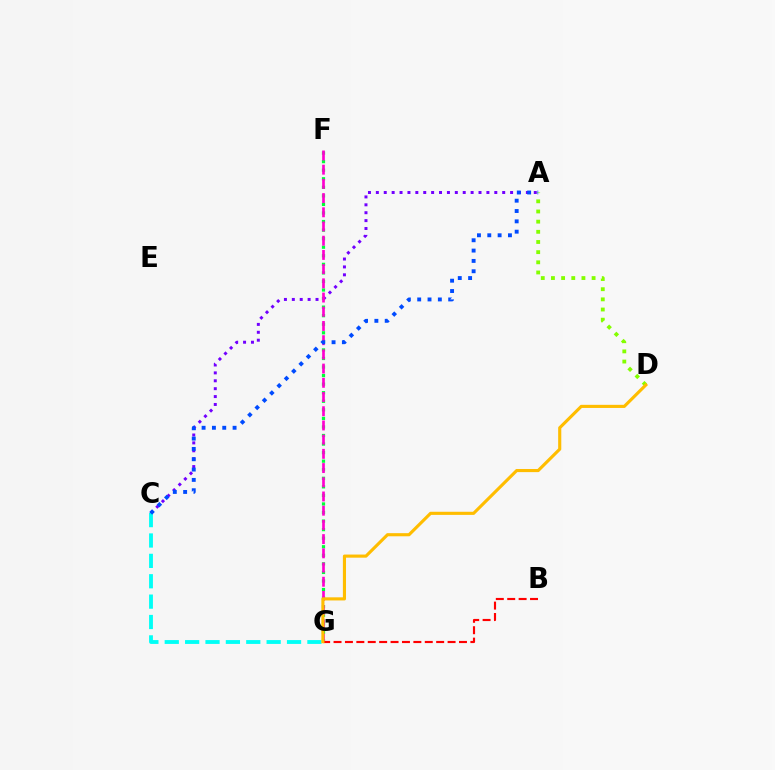{('F', 'G'): [{'color': '#00ff39', 'line_style': 'dotted', 'thickness': 2.33}, {'color': '#ff00cf', 'line_style': 'dashed', 'thickness': 1.93}], ('A', 'D'): [{'color': '#84ff00', 'line_style': 'dotted', 'thickness': 2.76}], ('A', 'C'): [{'color': '#7200ff', 'line_style': 'dotted', 'thickness': 2.15}, {'color': '#004bff', 'line_style': 'dotted', 'thickness': 2.81}], ('C', 'G'): [{'color': '#00fff6', 'line_style': 'dashed', 'thickness': 2.77}], ('B', 'G'): [{'color': '#ff0000', 'line_style': 'dashed', 'thickness': 1.55}], ('D', 'G'): [{'color': '#ffbd00', 'line_style': 'solid', 'thickness': 2.25}]}